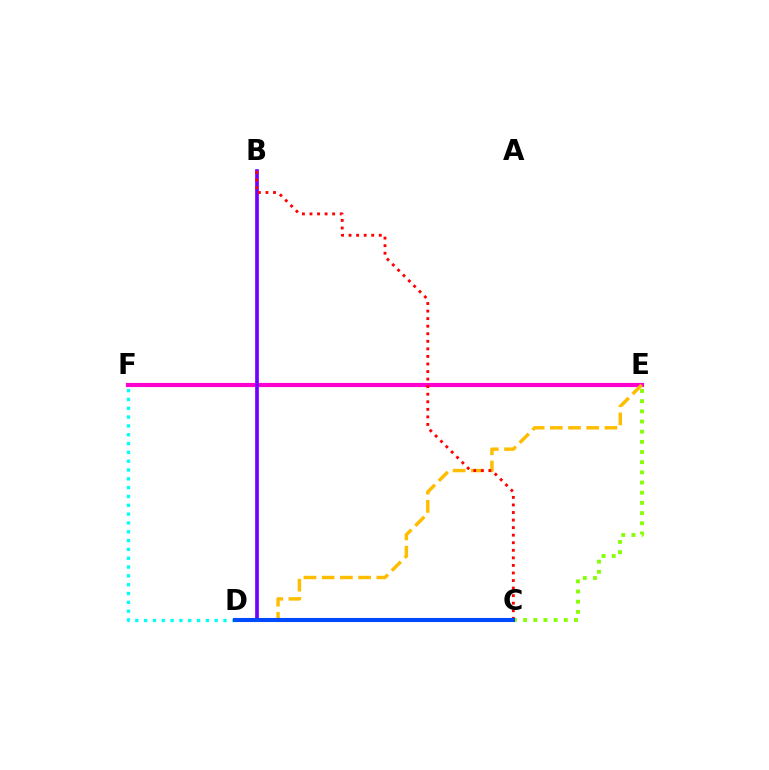{('E', 'F'): [{'color': '#ff00cf', 'line_style': 'solid', 'thickness': 2.98}], ('C', 'D'): [{'color': '#00ff39', 'line_style': 'solid', 'thickness': 2.06}, {'color': '#004bff', 'line_style': 'solid', 'thickness': 2.93}], ('D', 'E'): [{'color': '#ffbd00', 'line_style': 'dashed', 'thickness': 2.47}], ('D', 'F'): [{'color': '#00fff6', 'line_style': 'dotted', 'thickness': 2.4}], ('B', 'D'): [{'color': '#7200ff', 'line_style': 'solid', 'thickness': 2.65}], ('C', 'E'): [{'color': '#84ff00', 'line_style': 'dotted', 'thickness': 2.76}], ('B', 'C'): [{'color': '#ff0000', 'line_style': 'dotted', 'thickness': 2.05}]}